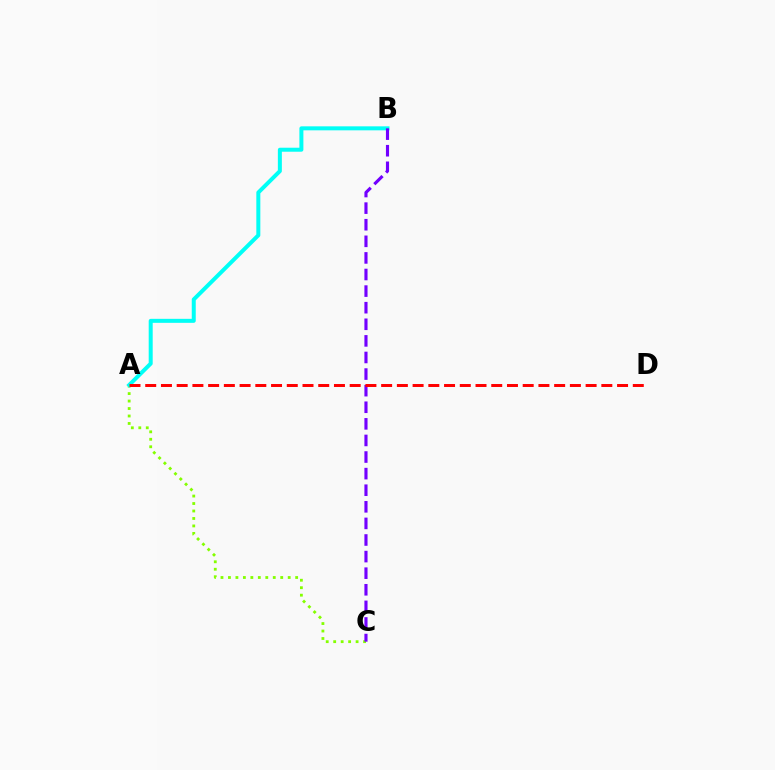{('A', 'C'): [{'color': '#84ff00', 'line_style': 'dotted', 'thickness': 2.03}], ('A', 'B'): [{'color': '#00fff6', 'line_style': 'solid', 'thickness': 2.88}], ('B', 'C'): [{'color': '#7200ff', 'line_style': 'dashed', 'thickness': 2.25}], ('A', 'D'): [{'color': '#ff0000', 'line_style': 'dashed', 'thickness': 2.14}]}